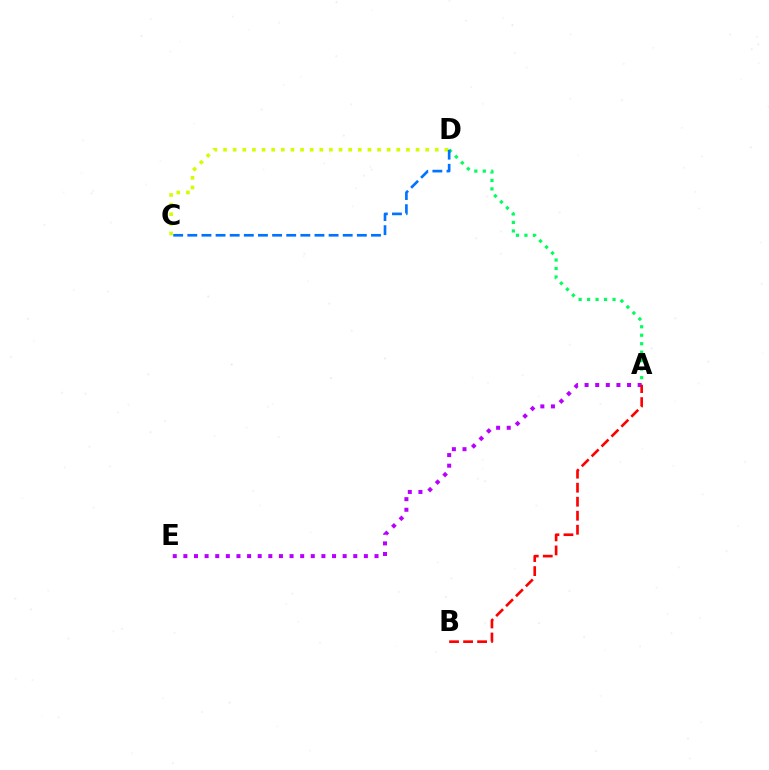{('C', 'D'): [{'color': '#d1ff00', 'line_style': 'dotted', 'thickness': 2.62}, {'color': '#0074ff', 'line_style': 'dashed', 'thickness': 1.92}], ('A', 'D'): [{'color': '#00ff5c', 'line_style': 'dotted', 'thickness': 2.3}], ('A', 'E'): [{'color': '#b900ff', 'line_style': 'dotted', 'thickness': 2.88}], ('A', 'B'): [{'color': '#ff0000', 'line_style': 'dashed', 'thickness': 1.9}]}